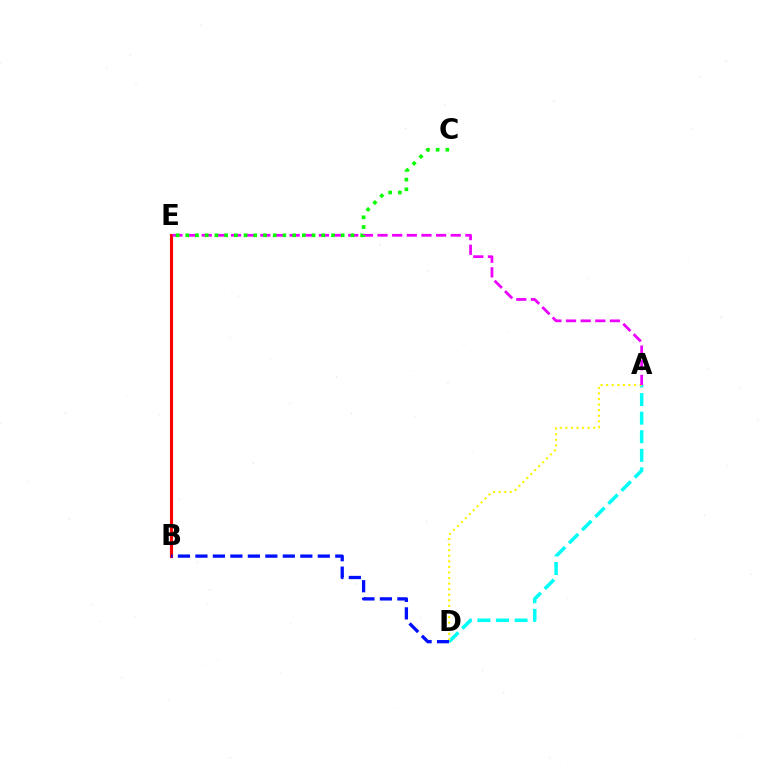{('B', 'E'): [{'color': '#ff0000', 'line_style': 'solid', 'thickness': 2.25}], ('A', 'D'): [{'color': '#00fff6', 'line_style': 'dashed', 'thickness': 2.52}, {'color': '#fcf500', 'line_style': 'dotted', 'thickness': 1.51}], ('A', 'E'): [{'color': '#ee00ff', 'line_style': 'dashed', 'thickness': 1.99}], ('C', 'E'): [{'color': '#08ff00', 'line_style': 'dotted', 'thickness': 2.64}], ('B', 'D'): [{'color': '#0010ff', 'line_style': 'dashed', 'thickness': 2.37}]}